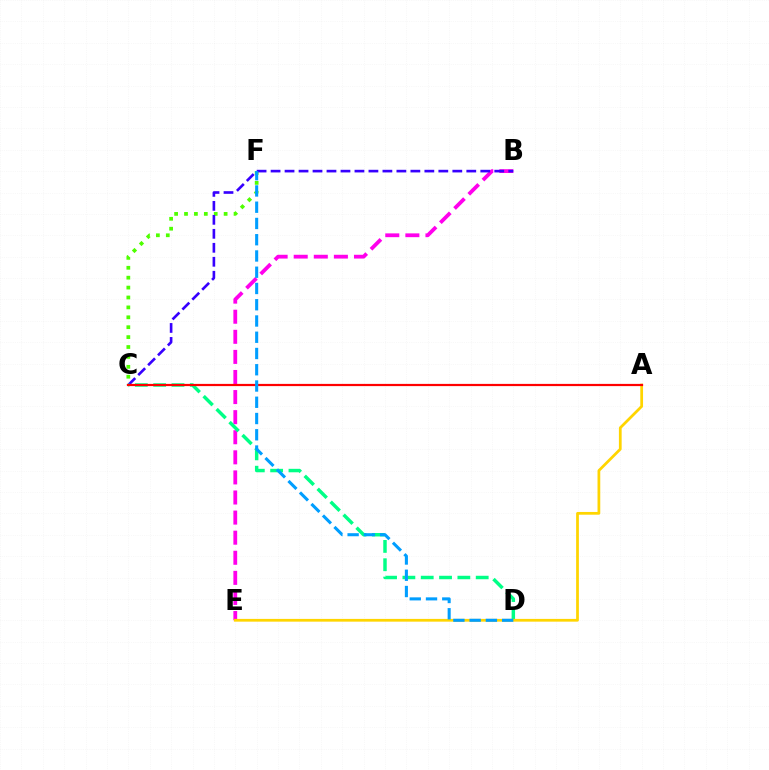{('B', 'E'): [{'color': '#ff00ed', 'line_style': 'dashed', 'thickness': 2.73}], ('C', 'F'): [{'color': '#4fff00', 'line_style': 'dotted', 'thickness': 2.69}], ('B', 'C'): [{'color': '#3700ff', 'line_style': 'dashed', 'thickness': 1.9}], ('C', 'D'): [{'color': '#00ff86', 'line_style': 'dashed', 'thickness': 2.49}], ('A', 'E'): [{'color': '#ffd500', 'line_style': 'solid', 'thickness': 1.98}], ('A', 'C'): [{'color': '#ff0000', 'line_style': 'solid', 'thickness': 1.59}], ('D', 'F'): [{'color': '#009eff', 'line_style': 'dashed', 'thickness': 2.21}]}